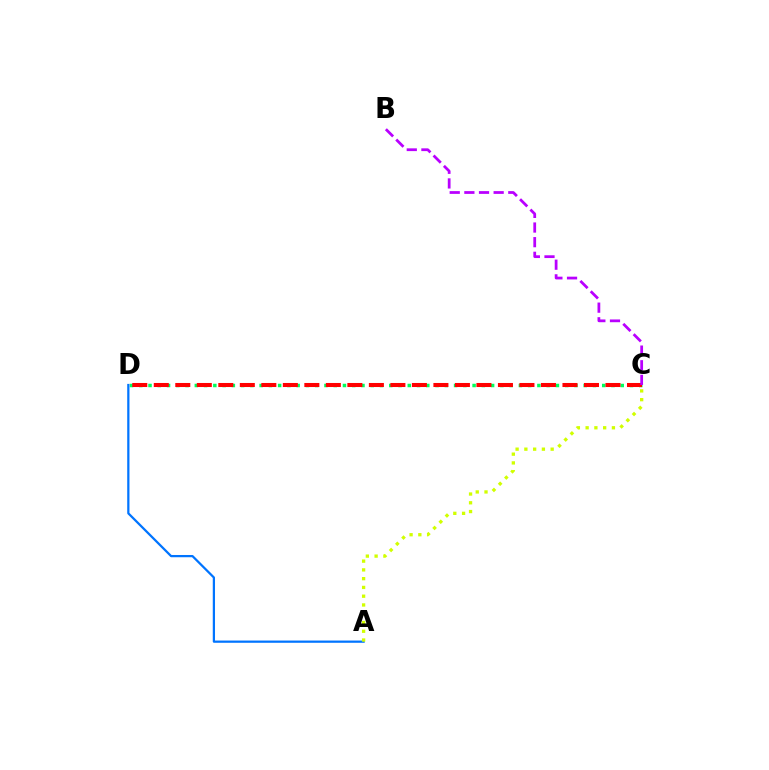{('C', 'D'): [{'color': '#00ff5c', 'line_style': 'dotted', 'thickness': 2.52}, {'color': '#ff0000', 'line_style': 'dashed', 'thickness': 2.92}], ('A', 'D'): [{'color': '#0074ff', 'line_style': 'solid', 'thickness': 1.61}], ('B', 'C'): [{'color': '#b900ff', 'line_style': 'dashed', 'thickness': 1.99}], ('A', 'C'): [{'color': '#d1ff00', 'line_style': 'dotted', 'thickness': 2.38}]}